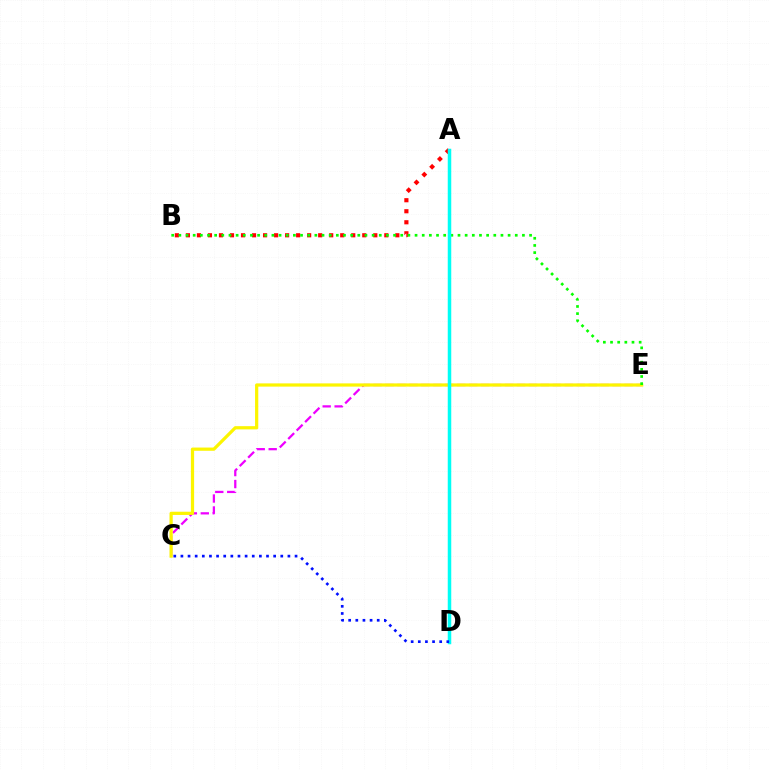{('A', 'B'): [{'color': '#ff0000', 'line_style': 'dotted', 'thickness': 3.0}], ('C', 'E'): [{'color': '#ee00ff', 'line_style': 'dashed', 'thickness': 1.62}, {'color': '#fcf500', 'line_style': 'solid', 'thickness': 2.32}], ('B', 'E'): [{'color': '#08ff00', 'line_style': 'dotted', 'thickness': 1.94}], ('A', 'D'): [{'color': '#00fff6', 'line_style': 'solid', 'thickness': 2.52}], ('C', 'D'): [{'color': '#0010ff', 'line_style': 'dotted', 'thickness': 1.94}]}